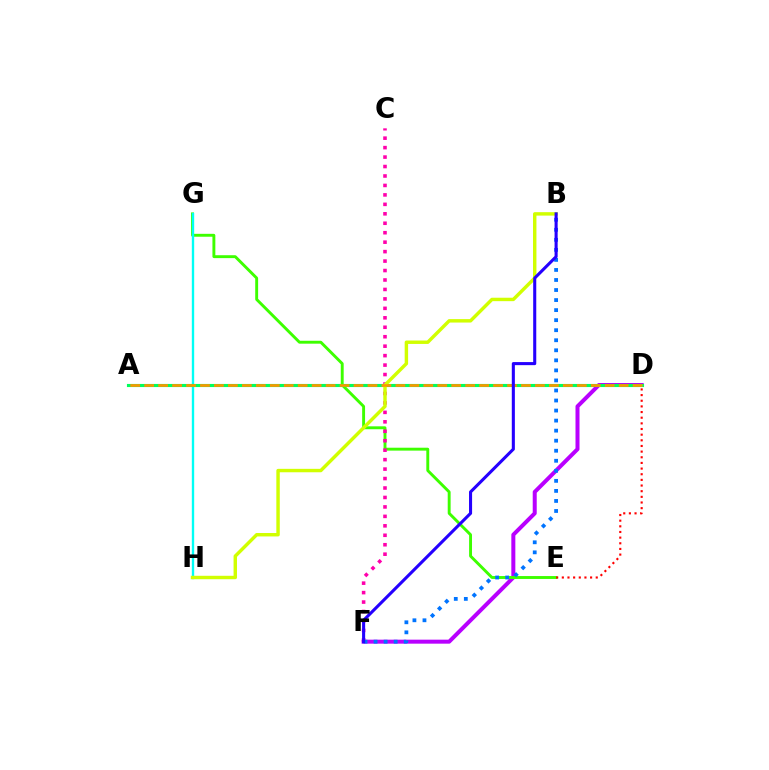{('D', 'F'): [{'color': '#b900ff', 'line_style': 'solid', 'thickness': 2.88}], ('E', 'G'): [{'color': '#3dff00', 'line_style': 'solid', 'thickness': 2.09}], ('C', 'F'): [{'color': '#ff00ac', 'line_style': 'dotted', 'thickness': 2.57}], ('G', 'H'): [{'color': '#00fff6', 'line_style': 'solid', 'thickness': 1.7}], ('B', 'F'): [{'color': '#0074ff', 'line_style': 'dotted', 'thickness': 2.73}, {'color': '#2500ff', 'line_style': 'solid', 'thickness': 2.21}], ('A', 'D'): [{'color': '#00ff5c', 'line_style': 'solid', 'thickness': 2.25}, {'color': '#ff9400', 'line_style': 'dashed', 'thickness': 1.9}], ('D', 'E'): [{'color': '#ff0000', 'line_style': 'dotted', 'thickness': 1.54}], ('B', 'H'): [{'color': '#d1ff00', 'line_style': 'solid', 'thickness': 2.47}]}